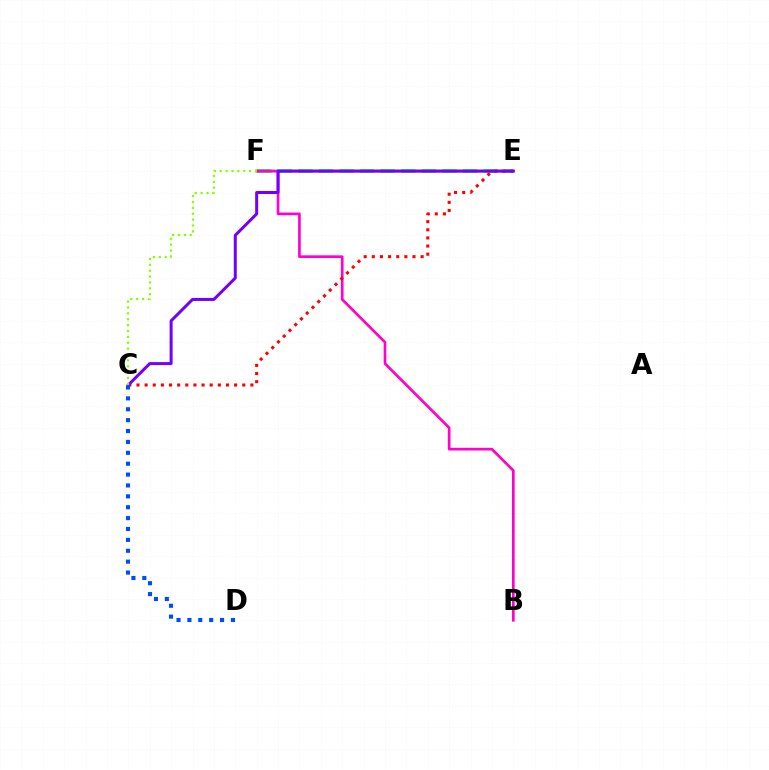{('E', 'F'): [{'color': '#00ff39', 'line_style': 'dashed', 'thickness': 2.8}, {'color': '#ffbd00', 'line_style': 'solid', 'thickness': 1.75}, {'color': '#00fff6', 'line_style': 'solid', 'thickness': 1.73}], ('B', 'F'): [{'color': '#ff00cf', 'line_style': 'solid', 'thickness': 1.92}], ('C', 'E'): [{'color': '#ff0000', 'line_style': 'dotted', 'thickness': 2.21}, {'color': '#7200ff', 'line_style': 'solid', 'thickness': 2.16}], ('C', 'F'): [{'color': '#84ff00', 'line_style': 'dotted', 'thickness': 1.6}], ('C', 'D'): [{'color': '#004bff', 'line_style': 'dotted', 'thickness': 2.96}]}